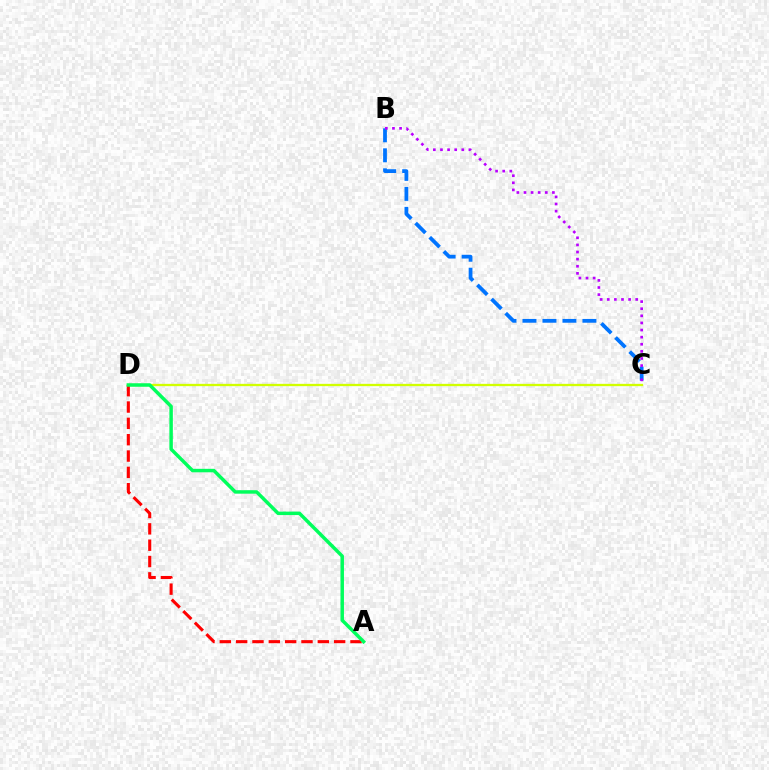{('B', 'C'): [{'color': '#0074ff', 'line_style': 'dashed', 'thickness': 2.72}, {'color': '#b900ff', 'line_style': 'dotted', 'thickness': 1.93}], ('C', 'D'): [{'color': '#d1ff00', 'line_style': 'solid', 'thickness': 1.66}], ('A', 'D'): [{'color': '#ff0000', 'line_style': 'dashed', 'thickness': 2.22}, {'color': '#00ff5c', 'line_style': 'solid', 'thickness': 2.5}]}